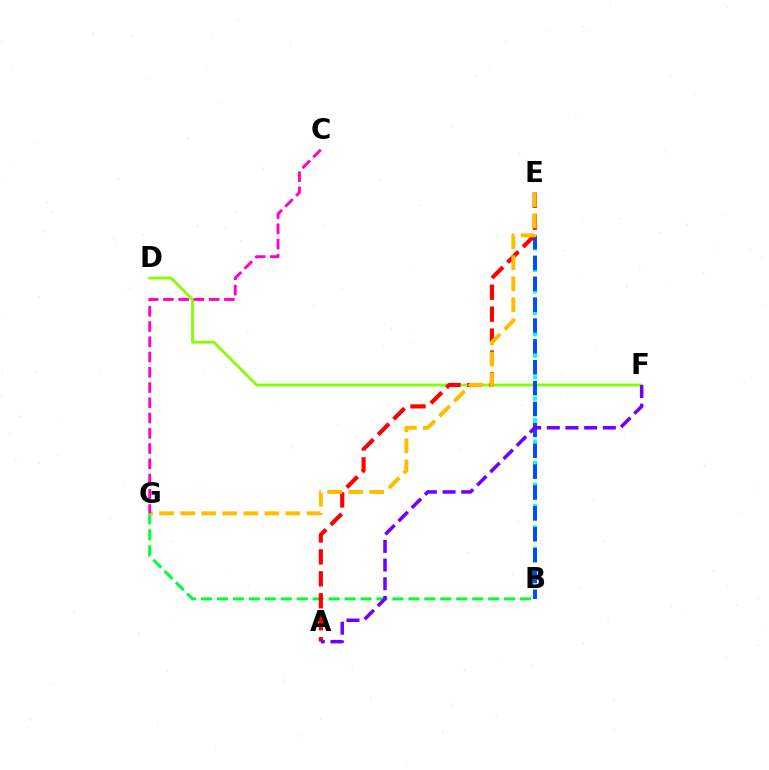{('D', 'F'): [{'color': '#84ff00', 'line_style': 'solid', 'thickness': 2.01}], ('B', 'E'): [{'color': '#00fff6', 'line_style': 'dotted', 'thickness': 2.91}, {'color': '#004bff', 'line_style': 'dashed', 'thickness': 2.84}], ('B', 'G'): [{'color': '#00ff39', 'line_style': 'dashed', 'thickness': 2.17}], ('A', 'E'): [{'color': '#ff0000', 'line_style': 'dashed', 'thickness': 2.98}], ('E', 'G'): [{'color': '#ffbd00', 'line_style': 'dashed', 'thickness': 2.86}], ('A', 'F'): [{'color': '#7200ff', 'line_style': 'dashed', 'thickness': 2.54}], ('C', 'G'): [{'color': '#ff00cf', 'line_style': 'dashed', 'thickness': 2.07}]}